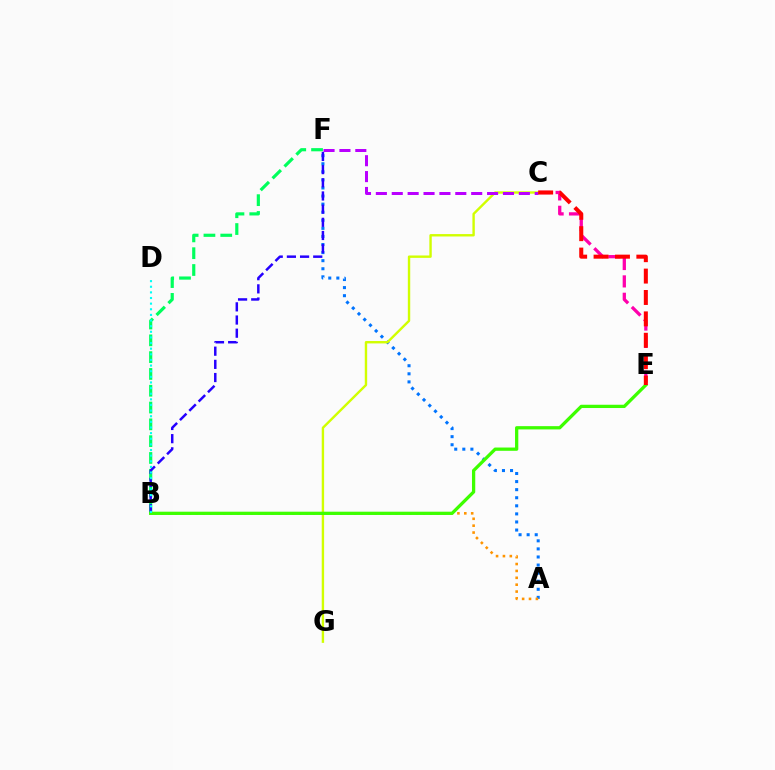{('A', 'F'): [{'color': '#0074ff', 'line_style': 'dotted', 'thickness': 2.19}], ('C', 'E'): [{'color': '#ff00ac', 'line_style': 'dashed', 'thickness': 2.36}, {'color': '#ff0000', 'line_style': 'dashed', 'thickness': 2.91}], ('B', 'F'): [{'color': '#00ff5c', 'line_style': 'dashed', 'thickness': 2.28}, {'color': '#2500ff', 'line_style': 'dashed', 'thickness': 1.79}], ('C', 'G'): [{'color': '#d1ff00', 'line_style': 'solid', 'thickness': 1.72}], ('A', 'B'): [{'color': '#ff9400', 'line_style': 'dotted', 'thickness': 1.87}], ('C', 'F'): [{'color': '#b900ff', 'line_style': 'dashed', 'thickness': 2.16}], ('B', 'E'): [{'color': '#3dff00', 'line_style': 'solid', 'thickness': 2.35}], ('B', 'D'): [{'color': '#00fff6', 'line_style': 'dotted', 'thickness': 1.53}]}